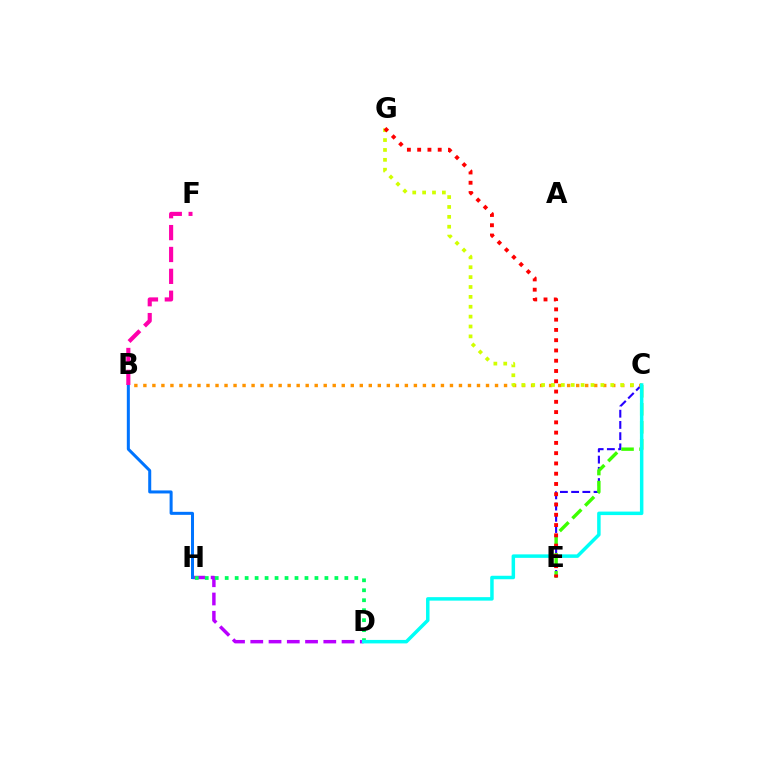{('C', 'E'): [{'color': '#2500ff', 'line_style': 'dashed', 'thickness': 1.52}, {'color': '#3dff00', 'line_style': 'dashed', 'thickness': 2.45}], ('B', 'C'): [{'color': '#ff9400', 'line_style': 'dotted', 'thickness': 2.45}], ('C', 'G'): [{'color': '#d1ff00', 'line_style': 'dotted', 'thickness': 2.68}], ('D', 'H'): [{'color': '#b900ff', 'line_style': 'dashed', 'thickness': 2.48}, {'color': '#00ff5c', 'line_style': 'dotted', 'thickness': 2.71}], ('C', 'D'): [{'color': '#00fff6', 'line_style': 'solid', 'thickness': 2.51}], ('B', 'H'): [{'color': '#0074ff', 'line_style': 'solid', 'thickness': 2.17}], ('E', 'G'): [{'color': '#ff0000', 'line_style': 'dotted', 'thickness': 2.79}], ('B', 'F'): [{'color': '#ff00ac', 'line_style': 'dashed', 'thickness': 2.97}]}